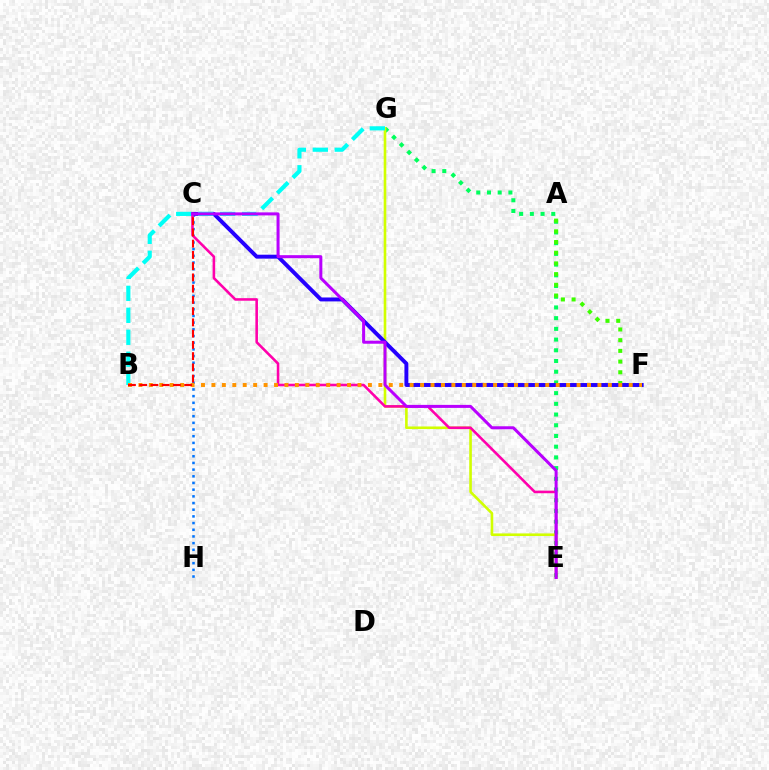{('C', 'H'): [{'color': '#0074ff', 'line_style': 'dotted', 'thickness': 1.82}], ('E', 'G'): [{'color': '#00ff5c', 'line_style': 'dotted', 'thickness': 2.91}, {'color': '#d1ff00', 'line_style': 'solid', 'thickness': 1.89}], ('A', 'F'): [{'color': '#3dff00', 'line_style': 'dotted', 'thickness': 2.91}], ('C', 'F'): [{'color': '#2500ff', 'line_style': 'solid', 'thickness': 2.83}], ('C', 'E'): [{'color': '#ff00ac', 'line_style': 'solid', 'thickness': 1.86}, {'color': '#b900ff', 'line_style': 'solid', 'thickness': 2.17}], ('B', 'G'): [{'color': '#00fff6', 'line_style': 'dashed', 'thickness': 2.98}], ('B', 'F'): [{'color': '#ff9400', 'line_style': 'dotted', 'thickness': 2.83}], ('B', 'C'): [{'color': '#ff0000', 'line_style': 'dashed', 'thickness': 1.53}]}